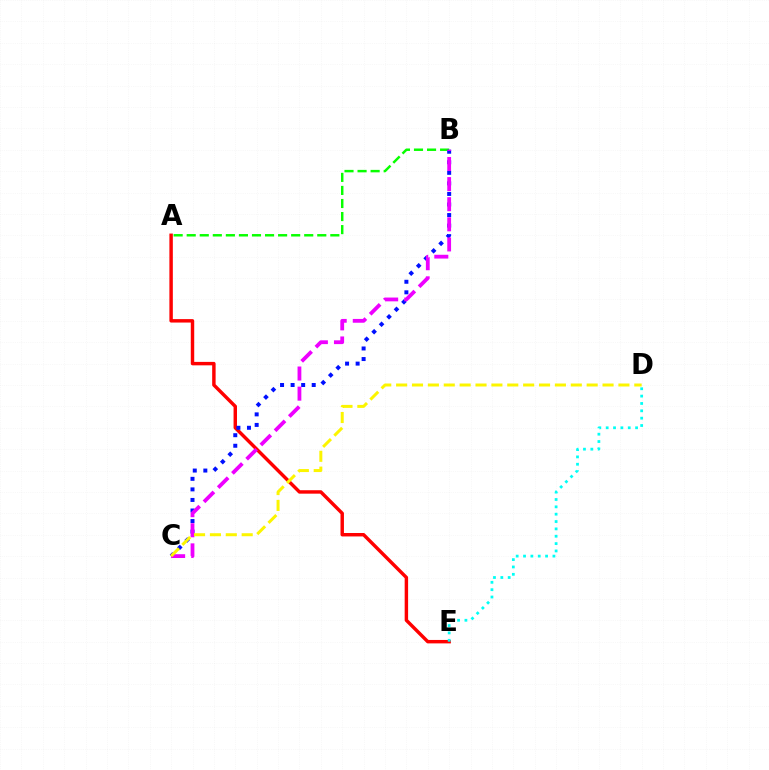{('A', 'B'): [{'color': '#08ff00', 'line_style': 'dashed', 'thickness': 1.77}], ('A', 'E'): [{'color': '#ff0000', 'line_style': 'solid', 'thickness': 2.48}], ('B', 'C'): [{'color': '#0010ff', 'line_style': 'dotted', 'thickness': 2.87}, {'color': '#ee00ff', 'line_style': 'dashed', 'thickness': 2.73}], ('D', 'E'): [{'color': '#00fff6', 'line_style': 'dotted', 'thickness': 2.0}], ('C', 'D'): [{'color': '#fcf500', 'line_style': 'dashed', 'thickness': 2.16}]}